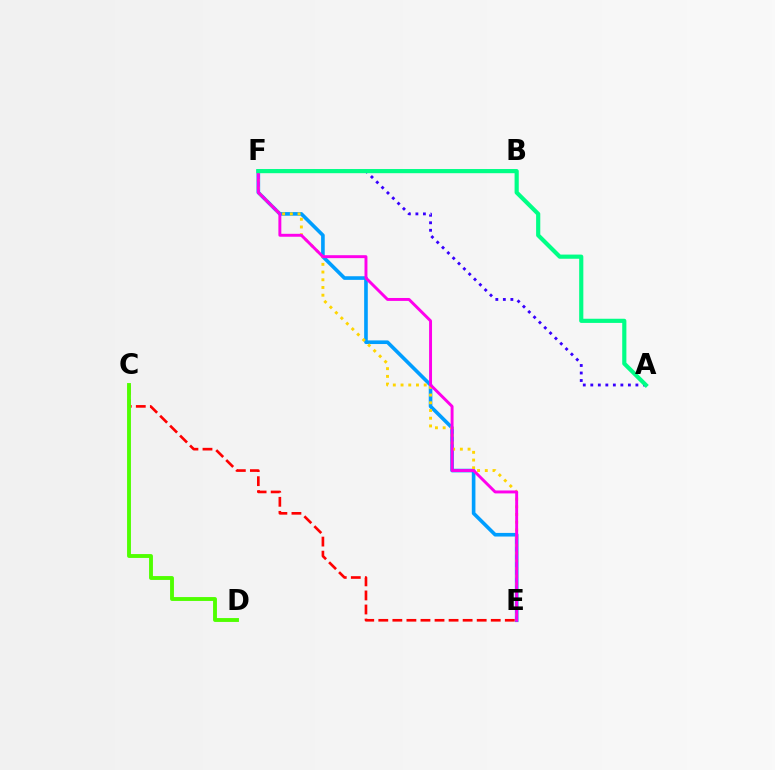{('E', 'F'): [{'color': '#009eff', 'line_style': 'solid', 'thickness': 2.61}, {'color': '#ffd500', 'line_style': 'dotted', 'thickness': 2.1}, {'color': '#ff00ed', 'line_style': 'solid', 'thickness': 2.11}], ('A', 'F'): [{'color': '#3700ff', 'line_style': 'dotted', 'thickness': 2.04}, {'color': '#00ff86', 'line_style': 'solid', 'thickness': 3.0}], ('C', 'E'): [{'color': '#ff0000', 'line_style': 'dashed', 'thickness': 1.91}], ('C', 'D'): [{'color': '#4fff00', 'line_style': 'solid', 'thickness': 2.79}]}